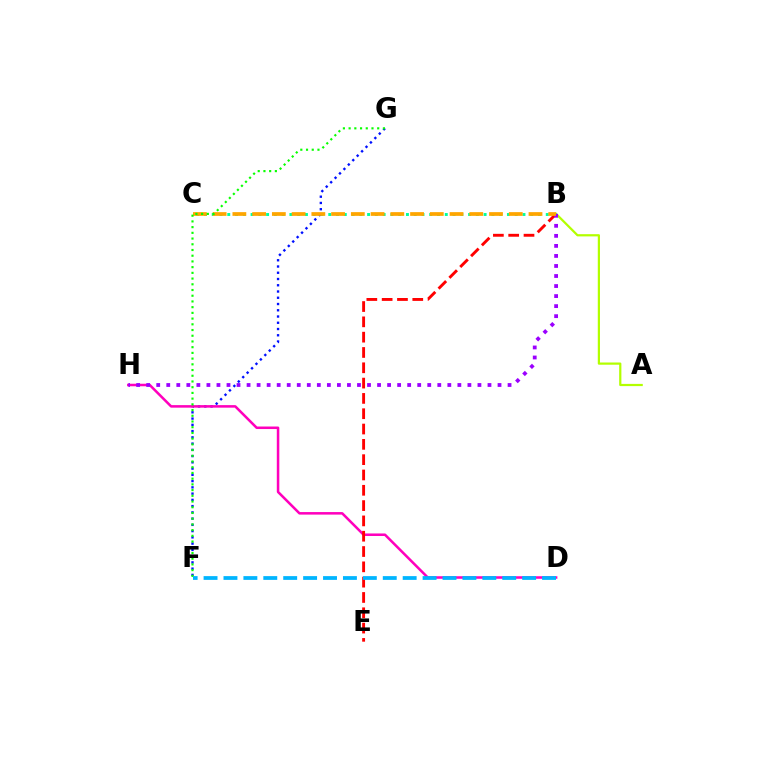{('A', 'B'): [{'color': '#b3ff00', 'line_style': 'solid', 'thickness': 1.6}], ('B', 'C'): [{'color': '#00ff9d', 'line_style': 'dotted', 'thickness': 2.11}, {'color': '#ffa500', 'line_style': 'dashed', 'thickness': 2.68}], ('F', 'G'): [{'color': '#0010ff', 'line_style': 'dotted', 'thickness': 1.7}, {'color': '#08ff00', 'line_style': 'dotted', 'thickness': 1.55}], ('D', 'H'): [{'color': '#ff00bd', 'line_style': 'solid', 'thickness': 1.82}], ('B', 'E'): [{'color': '#ff0000', 'line_style': 'dashed', 'thickness': 2.08}], ('B', 'H'): [{'color': '#9b00ff', 'line_style': 'dotted', 'thickness': 2.73}], ('D', 'F'): [{'color': '#00b5ff', 'line_style': 'dashed', 'thickness': 2.71}]}